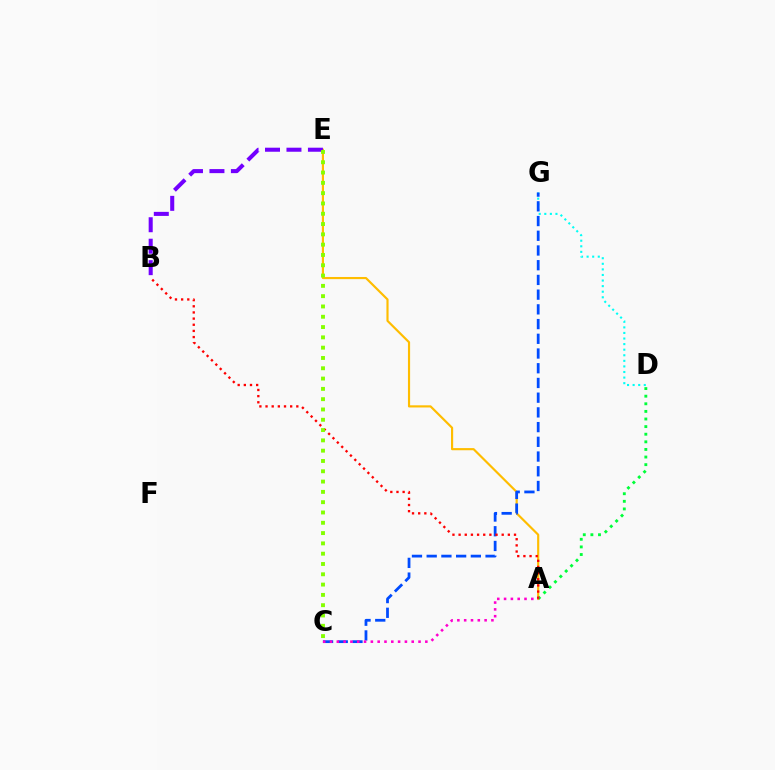{('D', 'G'): [{'color': '#00fff6', 'line_style': 'dotted', 'thickness': 1.52}], ('A', 'E'): [{'color': '#ffbd00', 'line_style': 'solid', 'thickness': 1.55}], ('C', 'G'): [{'color': '#004bff', 'line_style': 'dashed', 'thickness': 2.0}], ('A', 'D'): [{'color': '#00ff39', 'line_style': 'dotted', 'thickness': 2.07}], ('B', 'E'): [{'color': '#7200ff', 'line_style': 'dashed', 'thickness': 2.92}], ('A', 'B'): [{'color': '#ff0000', 'line_style': 'dotted', 'thickness': 1.67}], ('A', 'C'): [{'color': '#ff00cf', 'line_style': 'dotted', 'thickness': 1.85}], ('C', 'E'): [{'color': '#84ff00', 'line_style': 'dotted', 'thickness': 2.8}]}